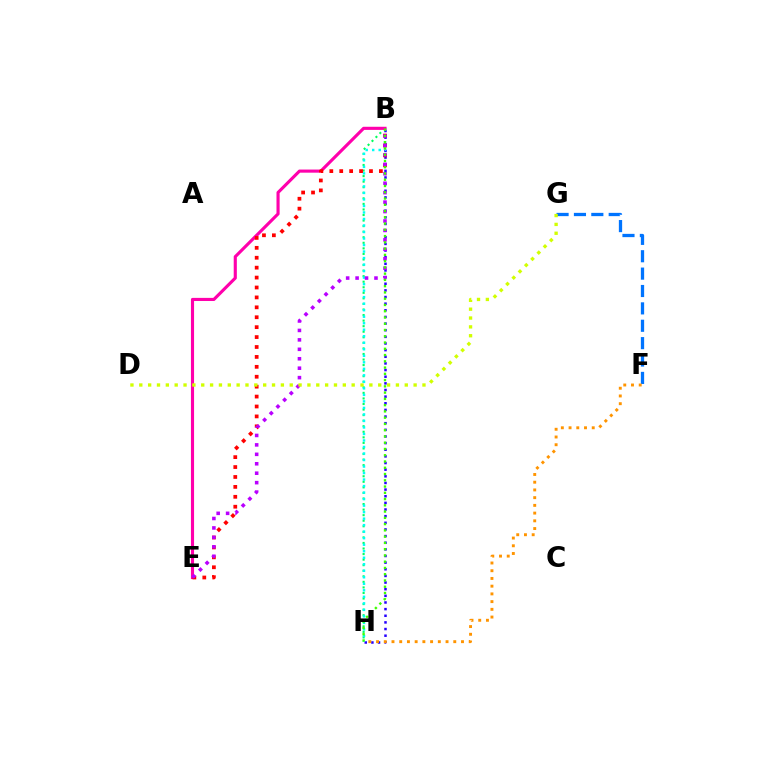{('B', 'H'): [{'color': '#2500ff', 'line_style': 'dotted', 'thickness': 1.8}, {'color': '#00ff5c', 'line_style': 'dotted', 'thickness': 1.51}, {'color': '#00fff6', 'line_style': 'dotted', 'thickness': 1.77}, {'color': '#3dff00', 'line_style': 'dotted', 'thickness': 1.7}], ('F', 'G'): [{'color': '#0074ff', 'line_style': 'dashed', 'thickness': 2.36}], ('B', 'E'): [{'color': '#ff00ac', 'line_style': 'solid', 'thickness': 2.25}, {'color': '#ff0000', 'line_style': 'dotted', 'thickness': 2.69}, {'color': '#b900ff', 'line_style': 'dotted', 'thickness': 2.57}], ('F', 'H'): [{'color': '#ff9400', 'line_style': 'dotted', 'thickness': 2.1}], ('D', 'G'): [{'color': '#d1ff00', 'line_style': 'dotted', 'thickness': 2.4}]}